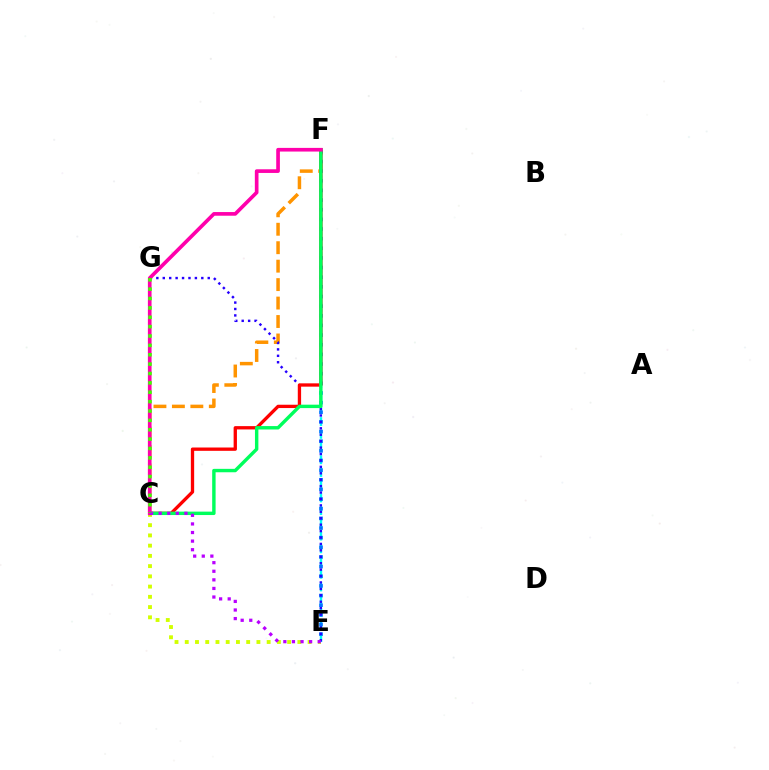{('C', 'F'): [{'color': '#ff9400', 'line_style': 'dashed', 'thickness': 2.51}, {'color': '#ff0000', 'line_style': 'solid', 'thickness': 2.39}, {'color': '#00ff5c', 'line_style': 'solid', 'thickness': 2.46}, {'color': '#ff00ac', 'line_style': 'solid', 'thickness': 2.64}], ('C', 'E'): [{'color': '#d1ff00', 'line_style': 'dotted', 'thickness': 2.78}, {'color': '#b900ff', 'line_style': 'dotted', 'thickness': 2.33}], ('E', 'F'): [{'color': '#00fff6', 'line_style': 'dashed', 'thickness': 1.73}, {'color': '#0074ff', 'line_style': 'dotted', 'thickness': 2.62}], ('E', 'G'): [{'color': '#2500ff', 'line_style': 'dotted', 'thickness': 1.74}], ('C', 'G'): [{'color': '#3dff00', 'line_style': 'dotted', 'thickness': 2.55}]}